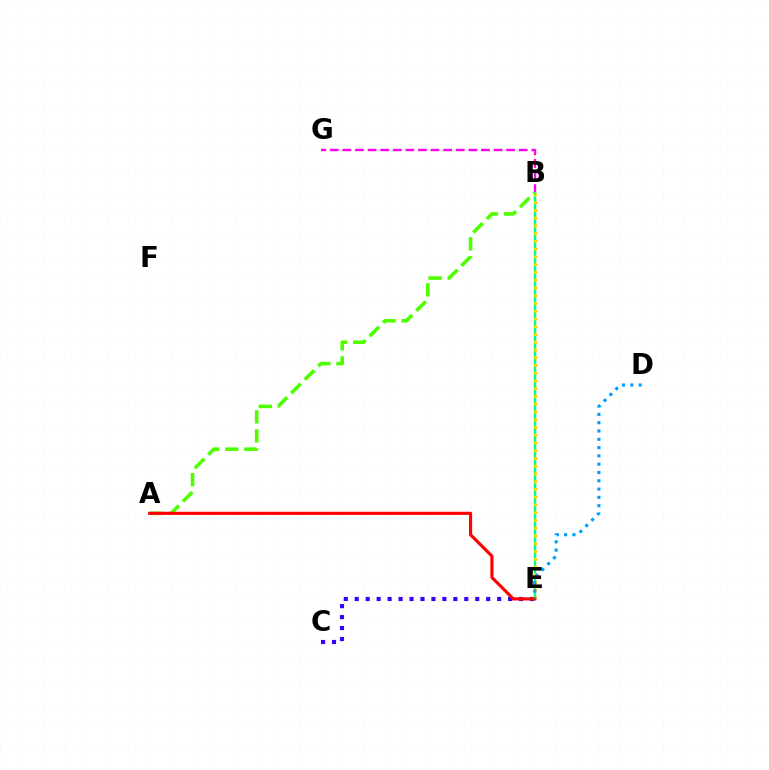{('B', 'G'): [{'color': '#ff00ed', 'line_style': 'dashed', 'thickness': 1.71}], ('B', 'E'): [{'color': '#00ff86', 'line_style': 'solid', 'thickness': 1.74}, {'color': '#ffd500', 'line_style': 'dotted', 'thickness': 2.11}], ('C', 'E'): [{'color': '#3700ff', 'line_style': 'dotted', 'thickness': 2.98}], ('A', 'B'): [{'color': '#4fff00', 'line_style': 'dashed', 'thickness': 2.59}], ('A', 'E'): [{'color': '#ff0000', 'line_style': 'solid', 'thickness': 2.26}], ('D', 'E'): [{'color': '#009eff', 'line_style': 'dotted', 'thickness': 2.25}]}